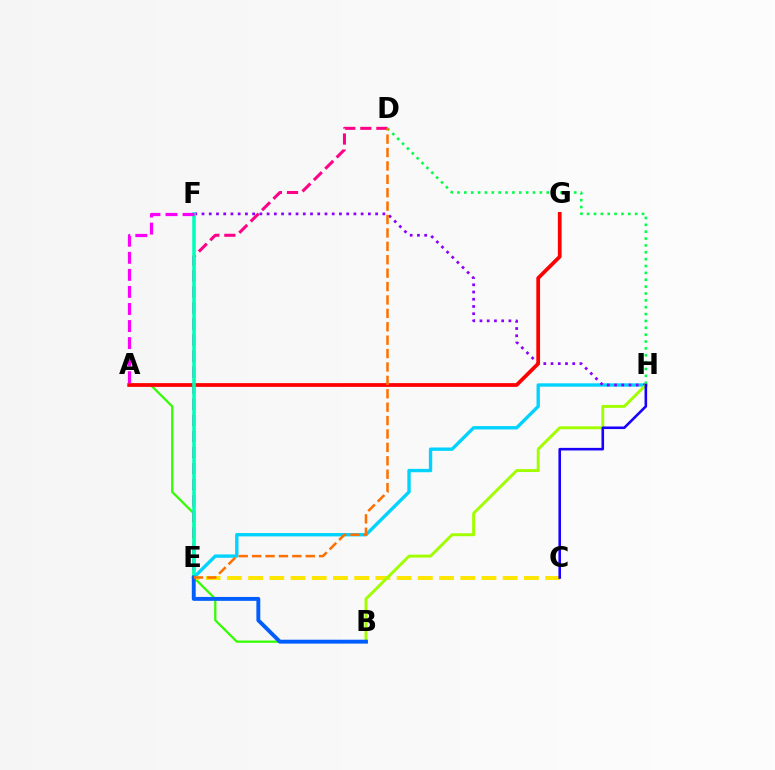{('A', 'B'): [{'color': '#31ff00', 'line_style': 'solid', 'thickness': 1.61}], ('D', 'E'): [{'color': '#ff0088', 'line_style': 'dashed', 'thickness': 2.18}, {'color': '#ff7000', 'line_style': 'dashed', 'thickness': 1.82}], ('E', 'H'): [{'color': '#00d3ff', 'line_style': 'solid', 'thickness': 2.42}], ('F', 'H'): [{'color': '#8a00ff', 'line_style': 'dotted', 'thickness': 1.97}], ('C', 'E'): [{'color': '#ffe600', 'line_style': 'dashed', 'thickness': 2.88}], ('A', 'G'): [{'color': '#ff0000', 'line_style': 'solid', 'thickness': 2.7}], ('D', 'H'): [{'color': '#00ff45', 'line_style': 'dotted', 'thickness': 1.87}], ('B', 'H'): [{'color': '#a2ff00', 'line_style': 'solid', 'thickness': 2.11}], ('C', 'H'): [{'color': '#1900ff', 'line_style': 'solid', 'thickness': 1.87}], ('E', 'F'): [{'color': '#00ffbb', 'line_style': 'solid', 'thickness': 2.55}], ('B', 'E'): [{'color': '#005dff', 'line_style': 'solid', 'thickness': 2.8}], ('A', 'F'): [{'color': '#fa00f9', 'line_style': 'dashed', 'thickness': 2.32}]}